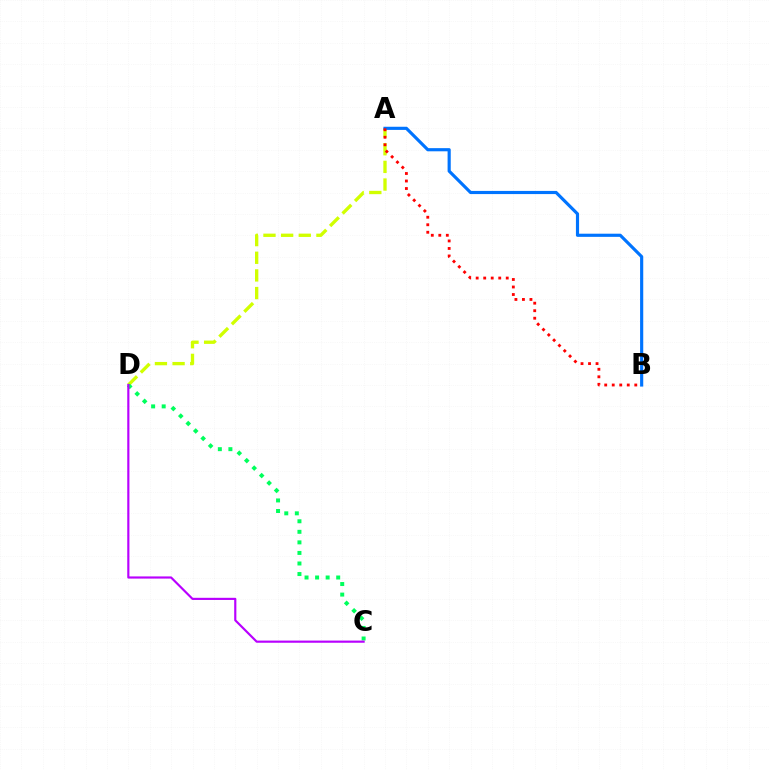{('A', 'D'): [{'color': '#d1ff00', 'line_style': 'dashed', 'thickness': 2.4}], ('C', 'D'): [{'color': '#00ff5c', 'line_style': 'dotted', 'thickness': 2.87}, {'color': '#b900ff', 'line_style': 'solid', 'thickness': 1.56}], ('A', 'B'): [{'color': '#0074ff', 'line_style': 'solid', 'thickness': 2.27}, {'color': '#ff0000', 'line_style': 'dotted', 'thickness': 2.04}]}